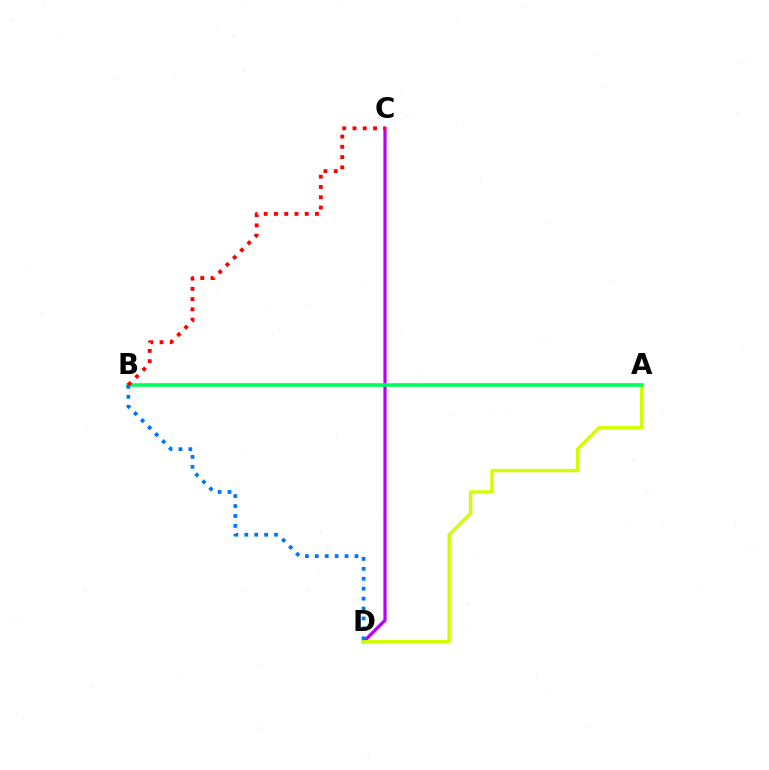{('C', 'D'): [{'color': '#b900ff', 'line_style': 'solid', 'thickness': 2.34}], ('A', 'D'): [{'color': '#d1ff00', 'line_style': 'solid', 'thickness': 2.46}], ('A', 'B'): [{'color': '#00ff5c', 'line_style': 'solid', 'thickness': 2.58}], ('B', 'C'): [{'color': '#ff0000', 'line_style': 'dotted', 'thickness': 2.79}], ('B', 'D'): [{'color': '#0074ff', 'line_style': 'dotted', 'thickness': 2.7}]}